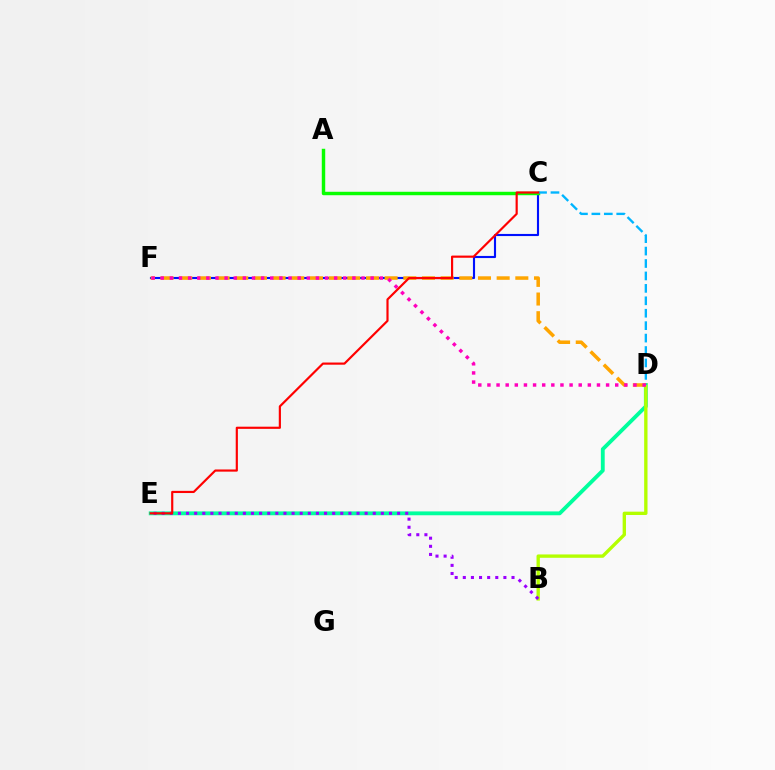{('D', 'E'): [{'color': '#00ff9d', 'line_style': 'solid', 'thickness': 2.77}], ('C', 'F'): [{'color': '#0010ff', 'line_style': 'solid', 'thickness': 1.53}], ('B', 'D'): [{'color': '#b3ff00', 'line_style': 'solid', 'thickness': 2.41}], ('A', 'C'): [{'color': '#08ff00', 'line_style': 'solid', 'thickness': 2.48}], ('C', 'D'): [{'color': '#00b5ff', 'line_style': 'dashed', 'thickness': 1.69}], ('B', 'E'): [{'color': '#9b00ff', 'line_style': 'dotted', 'thickness': 2.21}], ('D', 'F'): [{'color': '#ffa500', 'line_style': 'dashed', 'thickness': 2.54}, {'color': '#ff00bd', 'line_style': 'dotted', 'thickness': 2.48}], ('C', 'E'): [{'color': '#ff0000', 'line_style': 'solid', 'thickness': 1.56}]}